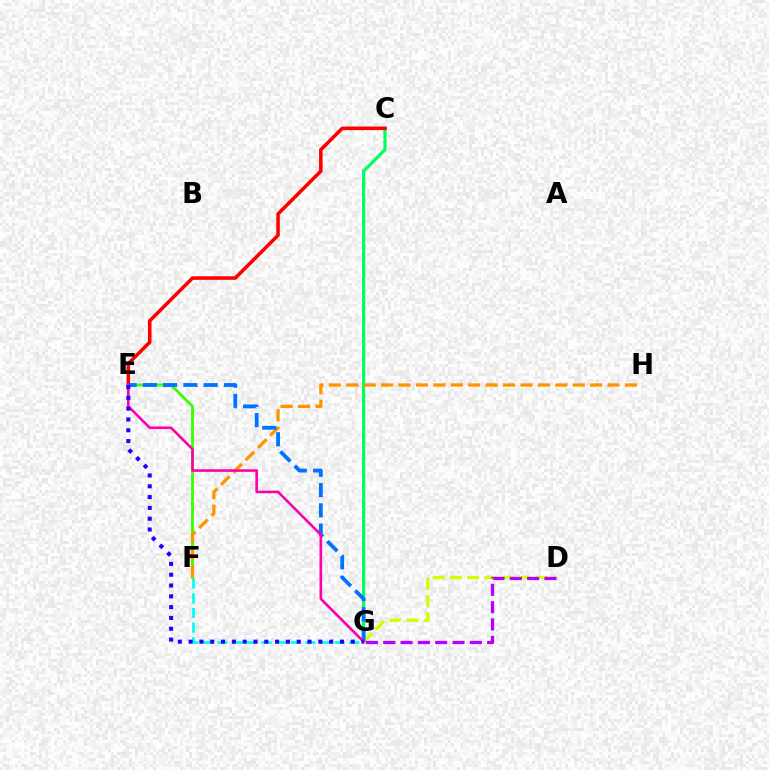{('F', 'G'): [{'color': '#00fff6', 'line_style': 'dashed', 'thickness': 1.99}], ('C', 'G'): [{'color': '#00ff5c', 'line_style': 'solid', 'thickness': 2.29}], ('E', 'F'): [{'color': '#3dff00', 'line_style': 'solid', 'thickness': 2.08}], ('C', 'E'): [{'color': '#ff0000', 'line_style': 'solid', 'thickness': 2.56}], ('F', 'H'): [{'color': '#ff9400', 'line_style': 'dashed', 'thickness': 2.37}], ('D', 'G'): [{'color': '#d1ff00', 'line_style': 'dashed', 'thickness': 2.34}, {'color': '#b900ff', 'line_style': 'dashed', 'thickness': 2.35}], ('E', 'G'): [{'color': '#0074ff', 'line_style': 'dashed', 'thickness': 2.75}, {'color': '#ff00ac', 'line_style': 'solid', 'thickness': 1.89}, {'color': '#2500ff', 'line_style': 'dotted', 'thickness': 2.94}]}